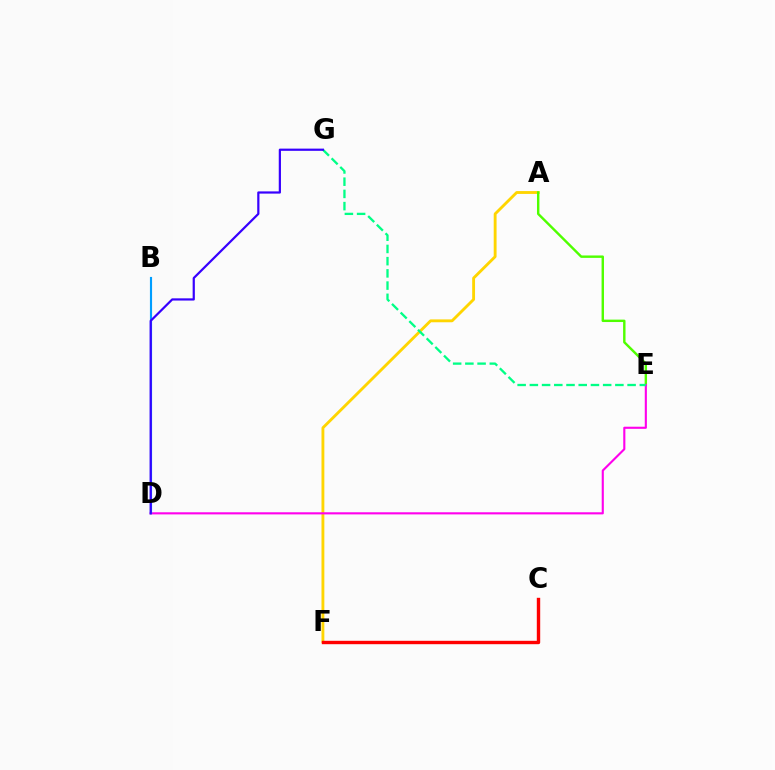{('A', 'F'): [{'color': '#ffd500', 'line_style': 'solid', 'thickness': 2.06}], ('C', 'F'): [{'color': '#ff0000', 'line_style': 'solid', 'thickness': 2.44}], ('A', 'E'): [{'color': '#4fff00', 'line_style': 'solid', 'thickness': 1.74}], ('D', 'E'): [{'color': '#ff00ed', 'line_style': 'solid', 'thickness': 1.52}], ('E', 'G'): [{'color': '#00ff86', 'line_style': 'dashed', 'thickness': 1.66}], ('B', 'D'): [{'color': '#009eff', 'line_style': 'solid', 'thickness': 1.55}], ('D', 'G'): [{'color': '#3700ff', 'line_style': 'solid', 'thickness': 1.59}]}